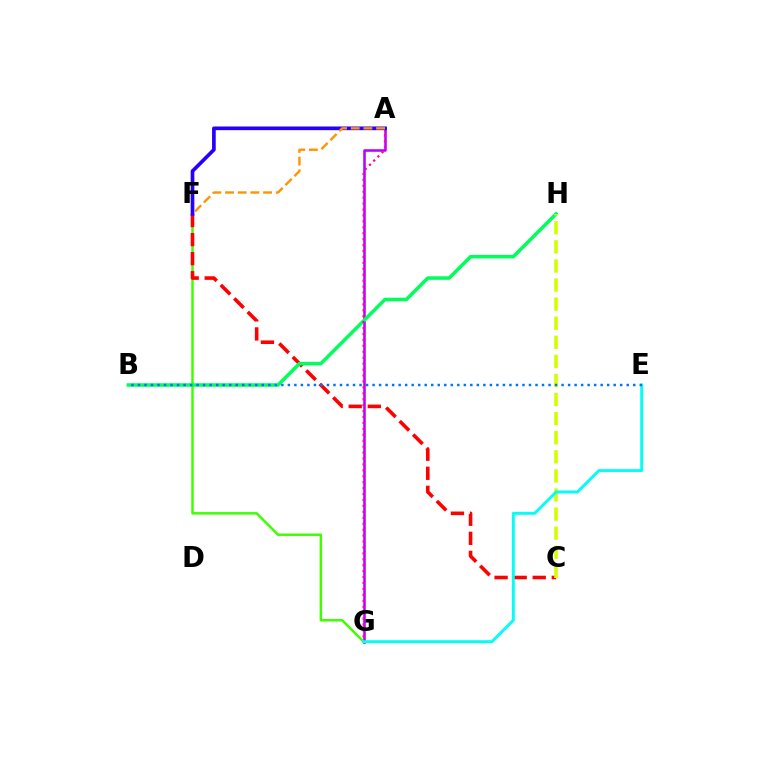{('A', 'G'): [{'color': '#b900ff', 'line_style': 'solid', 'thickness': 1.84}, {'color': '#ff00ac', 'line_style': 'dotted', 'thickness': 1.61}], ('F', 'G'): [{'color': '#3dff00', 'line_style': 'solid', 'thickness': 1.78}], ('C', 'F'): [{'color': '#ff0000', 'line_style': 'dashed', 'thickness': 2.59}], ('B', 'H'): [{'color': '#00ff5c', 'line_style': 'solid', 'thickness': 2.54}], ('C', 'H'): [{'color': '#d1ff00', 'line_style': 'dashed', 'thickness': 2.59}], ('A', 'F'): [{'color': '#2500ff', 'line_style': 'solid', 'thickness': 2.65}, {'color': '#ff9400', 'line_style': 'dashed', 'thickness': 1.72}], ('E', 'G'): [{'color': '#00fff6', 'line_style': 'solid', 'thickness': 2.09}], ('B', 'E'): [{'color': '#0074ff', 'line_style': 'dotted', 'thickness': 1.77}]}